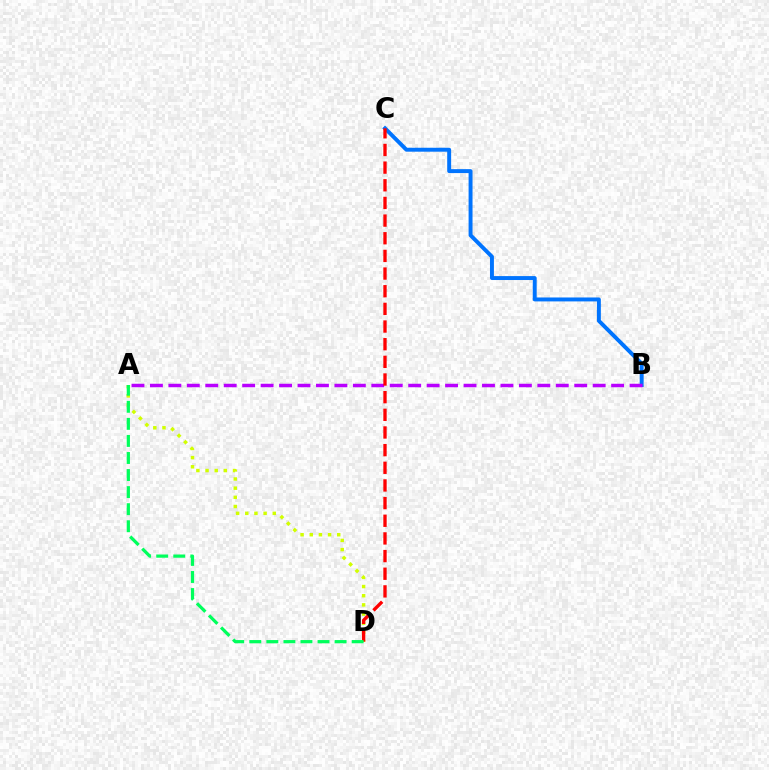{('A', 'D'): [{'color': '#d1ff00', 'line_style': 'dotted', 'thickness': 2.49}, {'color': '#00ff5c', 'line_style': 'dashed', 'thickness': 2.32}], ('B', 'C'): [{'color': '#0074ff', 'line_style': 'solid', 'thickness': 2.83}], ('A', 'B'): [{'color': '#b900ff', 'line_style': 'dashed', 'thickness': 2.51}], ('C', 'D'): [{'color': '#ff0000', 'line_style': 'dashed', 'thickness': 2.4}]}